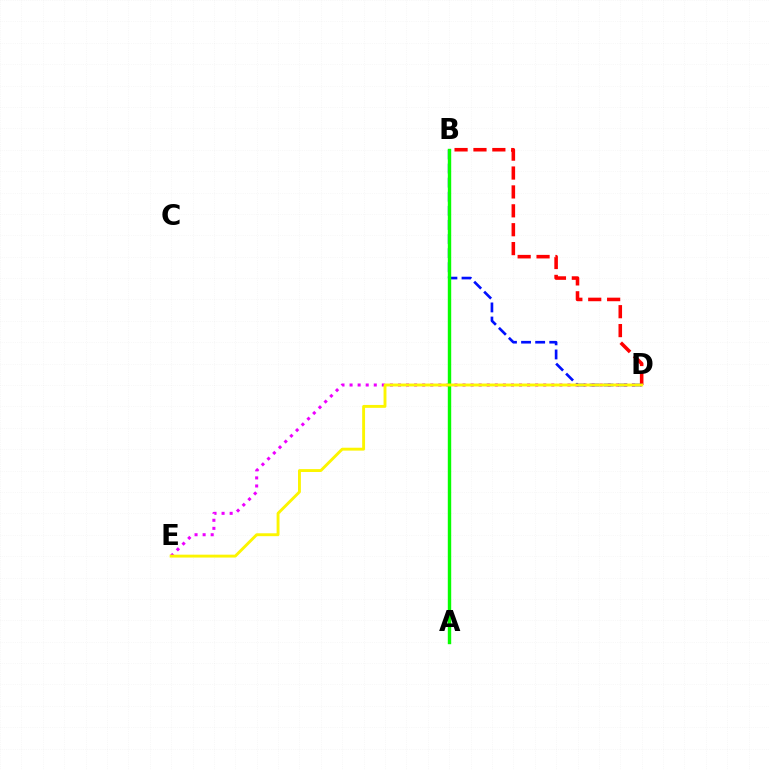{('D', 'E'): [{'color': '#ee00ff', 'line_style': 'dotted', 'thickness': 2.19}, {'color': '#fcf500', 'line_style': 'solid', 'thickness': 2.08}], ('B', 'D'): [{'color': '#ff0000', 'line_style': 'dashed', 'thickness': 2.57}, {'color': '#0010ff', 'line_style': 'dashed', 'thickness': 1.91}], ('A', 'B'): [{'color': '#00fff6', 'line_style': 'dotted', 'thickness': 2.02}, {'color': '#08ff00', 'line_style': 'solid', 'thickness': 2.46}]}